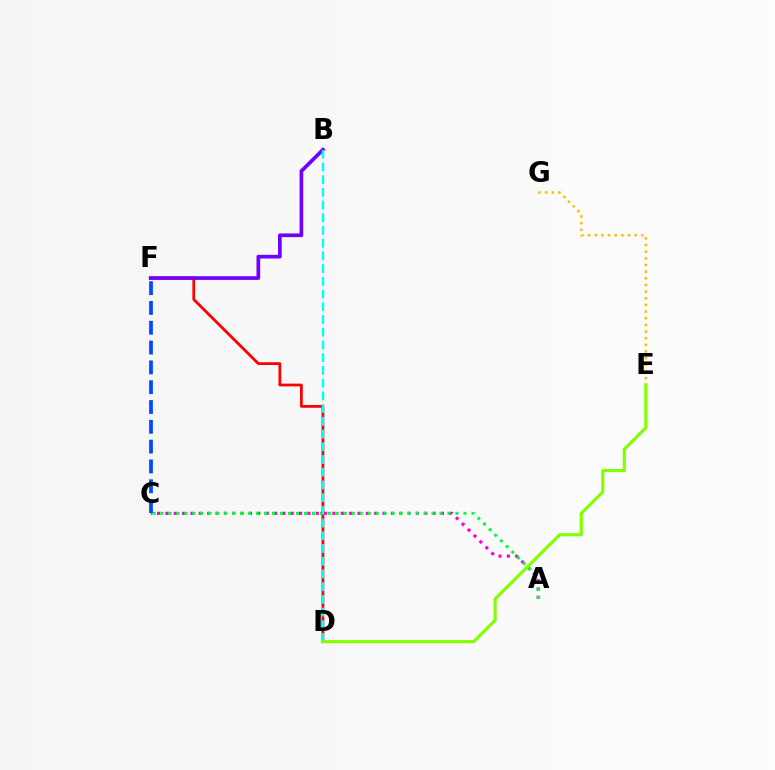{('A', 'C'): [{'color': '#ff00cf', 'line_style': 'dotted', 'thickness': 2.27}, {'color': '#00ff39', 'line_style': 'dotted', 'thickness': 2.17}], ('D', 'F'): [{'color': '#ff0000', 'line_style': 'solid', 'thickness': 2.0}], ('B', 'F'): [{'color': '#7200ff', 'line_style': 'solid', 'thickness': 2.67}], ('B', 'D'): [{'color': '#00fff6', 'line_style': 'dashed', 'thickness': 1.73}], ('C', 'F'): [{'color': '#004bff', 'line_style': 'dashed', 'thickness': 2.69}], ('E', 'G'): [{'color': '#ffbd00', 'line_style': 'dotted', 'thickness': 1.81}], ('D', 'E'): [{'color': '#84ff00', 'line_style': 'solid', 'thickness': 2.28}]}